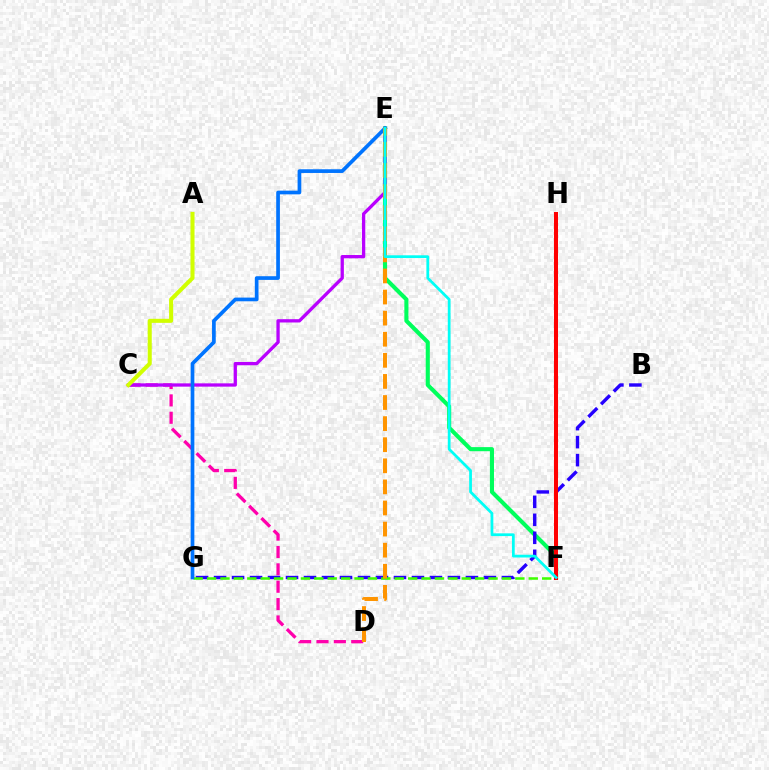{('E', 'F'): [{'color': '#00ff5c', 'line_style': 'solid', 'thickness': 2.95}, {'color': '#00fff6', 'line_style': 'solid', 'thickness': 1.98}], ('C', 'D'): [{'color': '#ff00ac', 'line_style': 'dashed', 'thickness': 2.36}], ('B', 'G'): [{'color': '#2500ff', 'line_style': 'dashed', 'thickness': 2.44}], ('F', 'G'): [{'color': '#3dff00', 'line_style': 'dashed', 'thickness': 1.82}], ('C', 'E'): [{'color': '#b900ff', 'line_style': 'solid', 'thickness': 2.37}], ('E', 'G'): [{'color': '#0074ff', 'line_style': 'solid', 'thickness': 2.66}], ('F', 'H'): [{'color': '#ff0000', 'line_style': 'solid', 'thickness': 2.9}], ('D', 'E'): [{'color': '#ff9400', 'line_style': 'dashed', 'thickness': 2.87}], ('A', 'C'): [{'color': '#d1ff00', 'line_style': 'solid', 'thickness': 2.91}]}